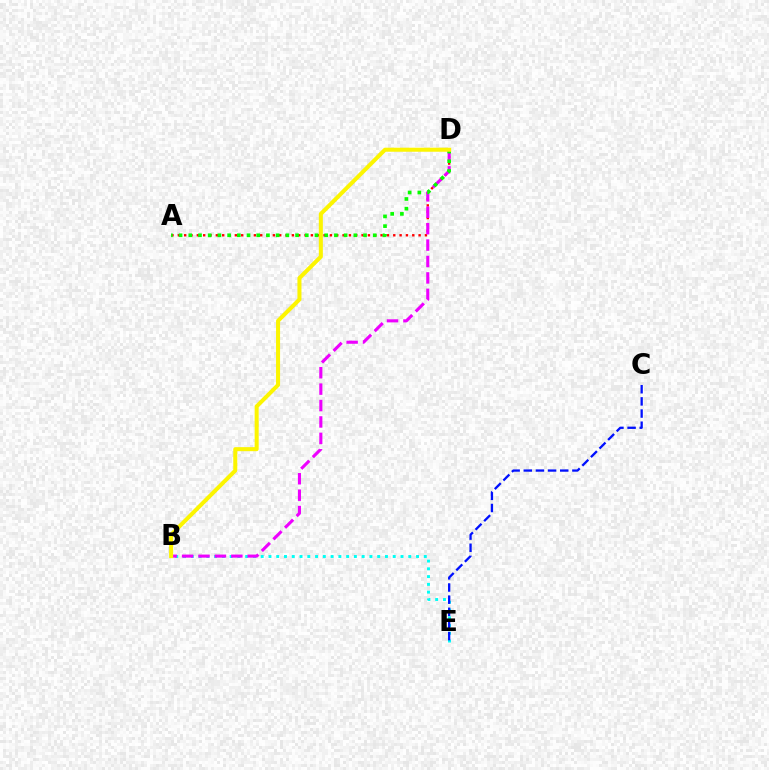{('A', 'D'): [{'color': '#ff0000', 'line_style': 'dotted', 'thickness': 1.72}, {'color': '#08ff00', 'line_style': 'dotted', 'thickness': 2.64}], ('B', 'E'): [{'color': '#00fff6', 'line_style': 'dotted', 'thickness': 2.11}], ('C', 'E'): [{'color': '#0010ff', 'line_style': 'dashed', 'thickness': 1.65}], ('B', 'D'): [{'color': '#ee00ff', 'line_style': 'dashed', 'thickness': 2.23}, {'color': '#fcf500', 'line_style': 'solid', 'thickness': 2.91}]}